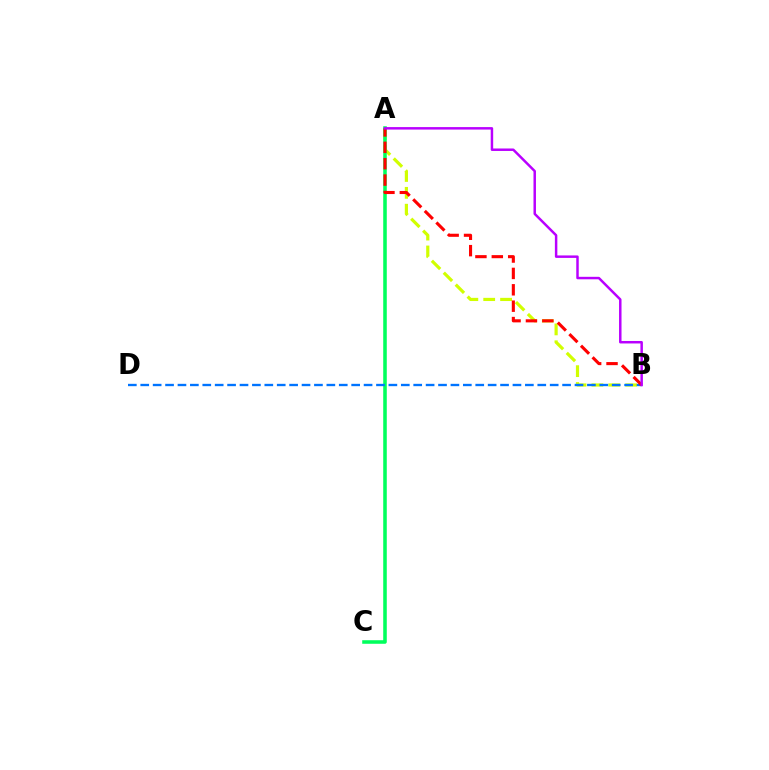{('A', 'B'): [{'color': '#d1ff00', 'line_style': 'dashed', 'thickness': 2.29}, {'color': '#ff0000', 'line_style': 'dashed', 'thickness': 2.23}, {'color': '#b900ff', 'line_style': 'solid', 'thickness': 1.78}], ('A', 'C'): [{'color': '#00ff5c', 'line_style': 'solid', 'thickness': 2.56}], ('B', 'D'): [{'color': '#0074ff', 'line_style': 'dashed', 'thickness': 1.69}]}